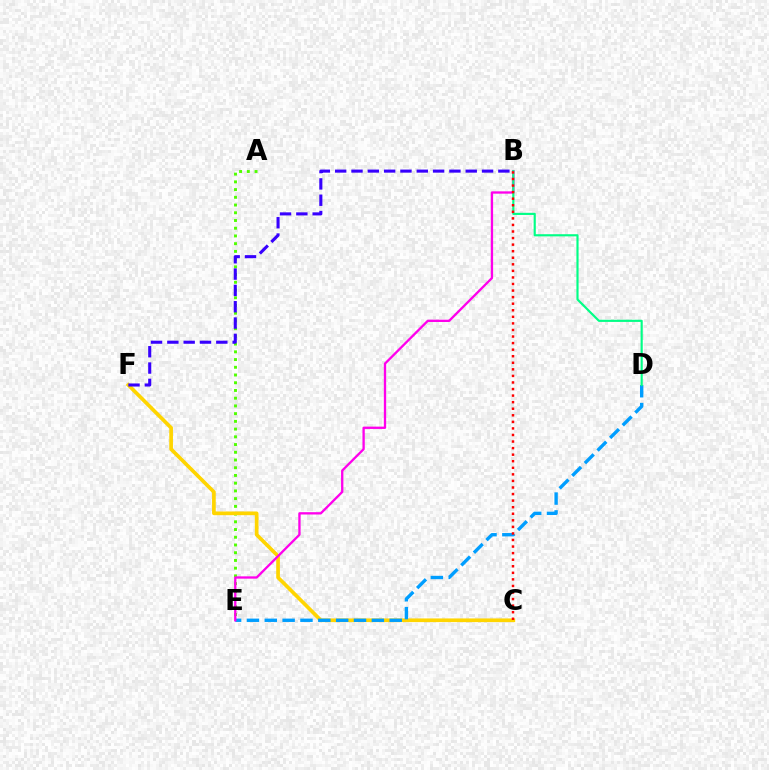{('A', 'E'): [{'color': '#4fff00', 'line_style': 'dotted', 'thickness': 2.1}], ('C', 'F'): [{'color': '#ffd500', 'line_style': 'solid', 'thickness': 2.66}], ('D', 'E'): [{'color': '#009eff', 'line_style': 'dashed', 'thickness': 2.42}], ('B', 'E'): [{'color': '#ff00ed', 'line_style': 'solid', 'thickness': 1.67}], ('B', 'D'): [{'color': '#00ff86', 'line_style': 'solid', 'thickness': 1.55}], ('B', 'C'): [{'color': '#ff0000', 'line_style': 'dotted', 'thickness': 1.78}], ('B', 'F'): [{'color': '#3700ff', 'line_style': 'dashed', 'thickness': 2.22}]}